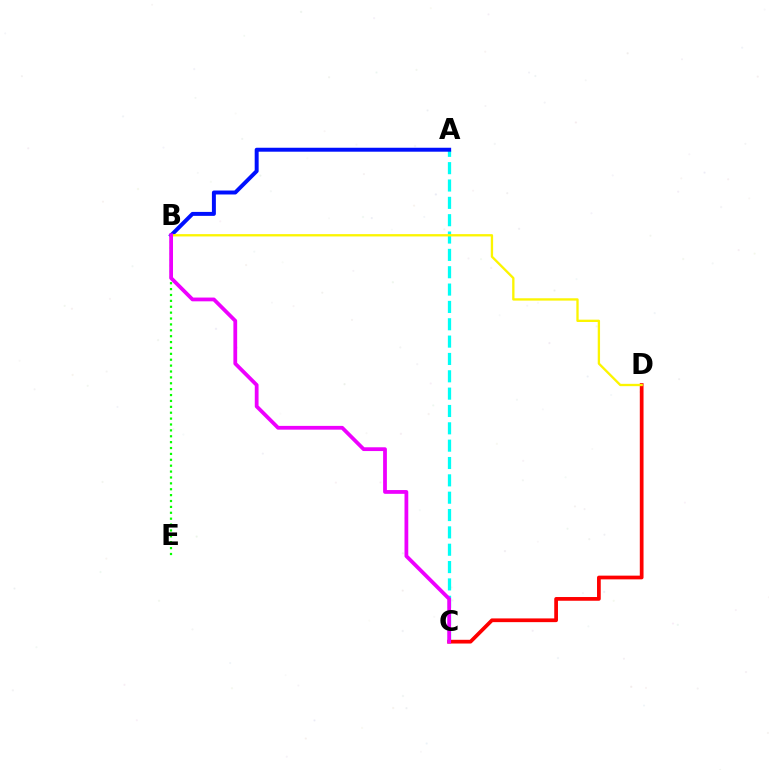{('B', 'E'): [{'color': '#08ff00', 'line_style': 'dotted', 'thickness': 1.6}], ('A', 'C'): [{'color': '#00fff6', 'line_style': 'dashed', 'thickness': 2.36}], ('C', 'D'): [{'color': '#ff0000', 'line_style': 'solid', 'thickness': 2.68}], ('A', 'B'): [{'color': '#0010ff', 'line_style': 'solid', 'thickness': 2.85}], ('B', 'D'): [{'color': '#fcf500', 'line_style': 'solid', 'thickness': 1.67}], ('B', 'C'): [{'color': '#ee00ff', 'line_style': 'solid', 'thickness': 2.72}]}